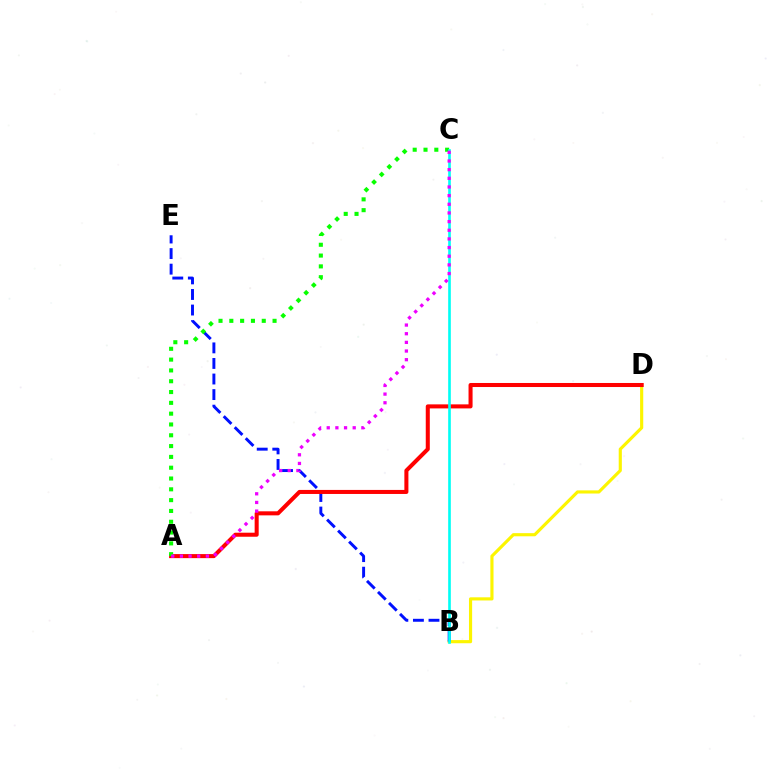{('B', 'D'): [{'color': '#fcf500', 'line_style': 'solid', 'thickness': 2.26}], ('B', 'E'): [{'color': '#0010ff', 'line_style': 'dashed', 'thickness': 2.11}], ('A', 'D'): [{'color': '#ff0000', 'line_style': 'solid', 'thickness': 2.91}], ('A', 'C'): [{'color': '#08ff00', 'line_style': 'dotted', 'thickness': 2.94}, {'color': '#ee00ff', 'line_style': 'dotted', 'thickness': 2.35}], ('B', 'C'): [{'color': '#00fff6', 'line_style': 'solid', 'thickness': 1.91}]}